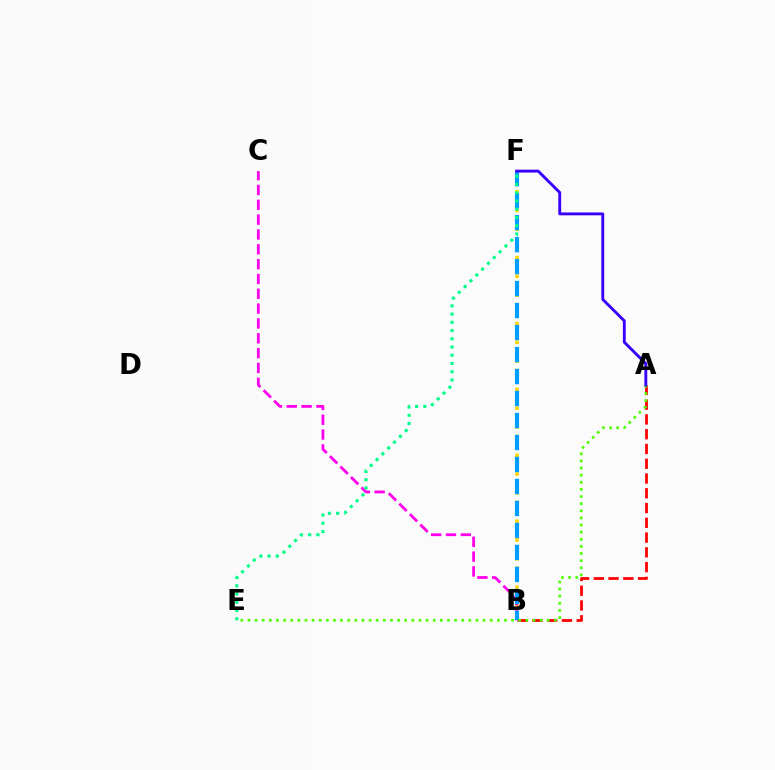{('A', 'B'): [{'color': '#ff0000', 'line_style': 'dashed', 'thickness': 2.01}], ('B', 'F'): [{'color': '#ffd500', 'line_style': 'dotted', 'thickness': 2.56}, {'color': '#009eff', 'line_style': 'dashed', 'thickness': 2.99}], ('B', 'C'): [{'color': '#ff00ed', 'line_style': 'dashed', 'thickness': 2.01}], ('A', 'E'): [{'color': '#4fff00', 'line_style': 'dotted', 'thickness': 1.94}], ('E', 'F'): [{'color': '#00ff86', 'line_style': 'dotted', 'thickness': 2.24}], ('A', 'F'): [{'color': '#3700ff', 'line_style': 'solid', 'thickness': 2.07}]}